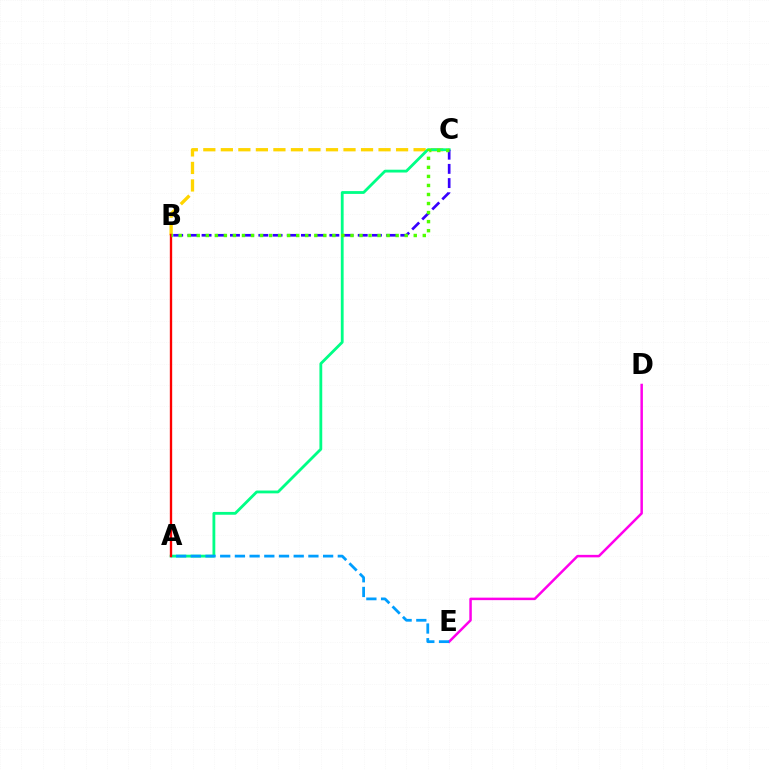{('B', 'C'): [{'color': '#ffd500', 'line_style': 'dashed', 'thickness': 2.38}, {'color': '#3700ff', 'line_style': 'dashed', 'thickness': 1.93}, {'color': '#4fff00', 'line_style': 'dotted', 'thickness': 2.46}], ('D', 'E'): [{'color': '#ff00ed', 'line_style': 'solid', 'thickness': 1.8}], ('A', 'C'): [{'color': '#00ff86', 'line_style': 'solid', 'thickness': 2.02}], ('A', 'E'): [{'color': '#009eff', 'line_style': 'dashed', 'thickness': 2.0}], ('A', 'B'): [{'color': '#ff0000', 'line_style': 'solid', 'thickness': 1.69}]}